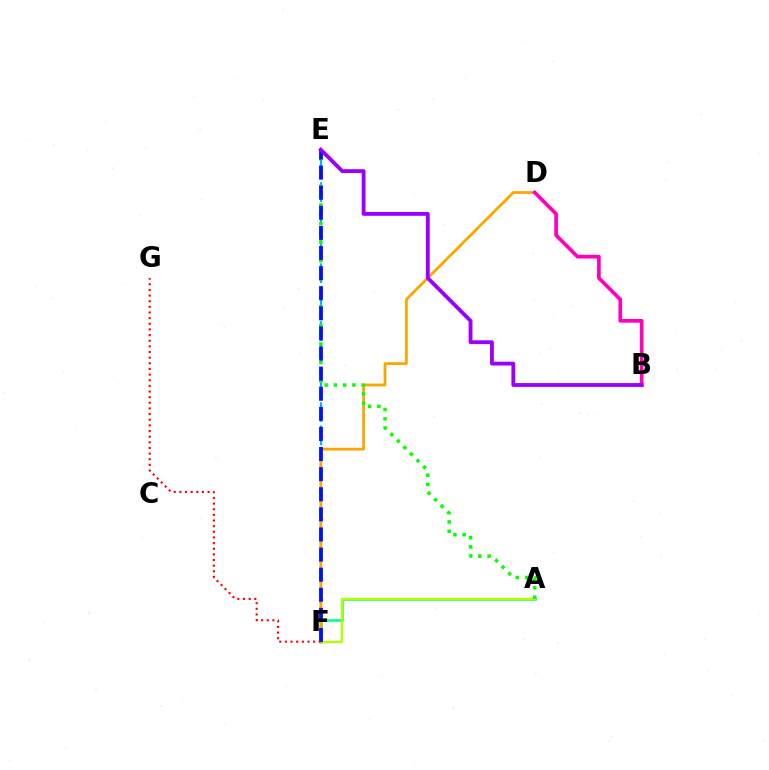{('E', 'F'): [{'color': '#00b5ff', 'line_style': 'dashed', 'thickness': 1.57}, {'color': '#0010ff', 'line_style': 'dashed', 'thickness': 2.73}], ('A', 'F'): [{'color': '#00ff9d', 'line_style': 'solid', 'thickness': 1.89}, {'color': '#b3ff00', 'line_style': 'solid', 'thickness': 1.7}], ('D', 'F'): [{'color': '#ffa500', 'line_style': 'solid', 'thickness': 2.01}], ('A', 'E'): [{'color': '#08ff00', 'line_style': 'dotted', 'thickness': 2.52}], ('B', 'D'): [{'color': '#ff00bd', 'line_style': 'solid', 'thickness': 2.66}], ('F', 'G'): [{'color': '#ff0000', 'line_style': 'dotted', 'thickness': 1.53}], ('B', 'E'): [{'color': '#9b00ff', 'line_style': 'solid', 'thickness': 2.77}]}